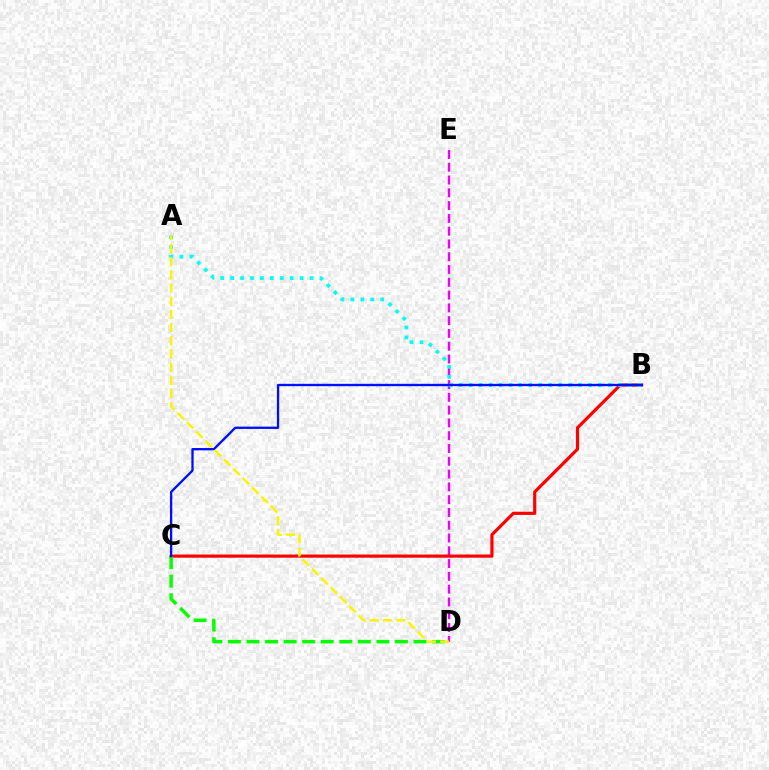{('D', 'E'): [{'color': '#ee00ff', 'line_style': 'dashed', 'thickness': 1.74}], ('B', 'C'): [{'color': '#ff0000', 'line_style': 'solid', 'thickness': 2.29}, {'color': '#0010ff', 'line_style': 'solid', 'thickness': 1.68}], ('A', 'B'): [{'color': '#00fff6', 'line_style': 'dotted', 'thickness': 2.7}], ('C', 'D'): [{'color': '#08ff00', 'line_style': 'dashed', 'thickness': 2.52}], ('A', 'D'): [{'color': '#fcf500', 'line_style': 'dashed', 'thickness': 1.79}]}